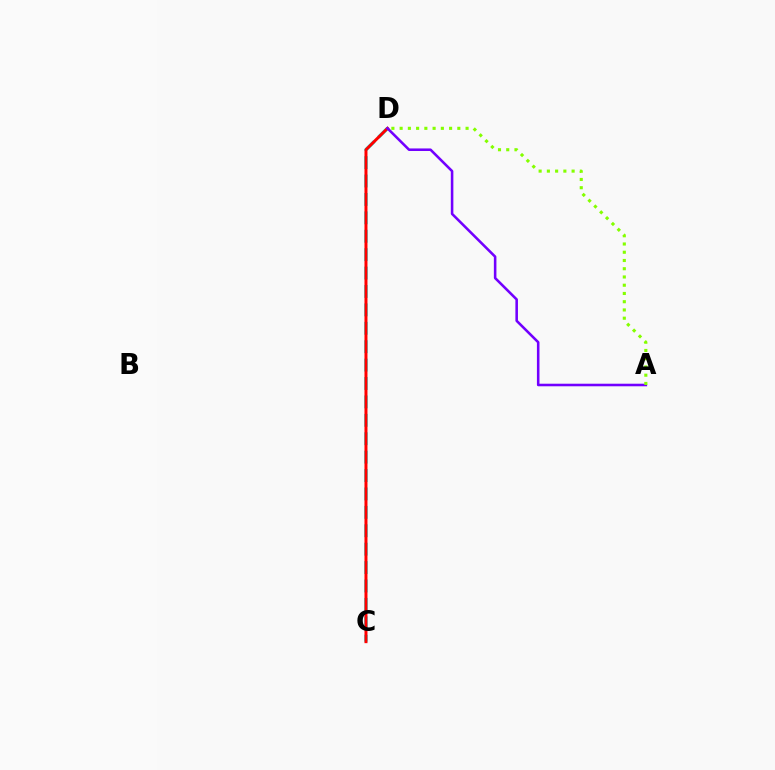{('C', 'D'): [{'color': '#00fff6', 'line_style': 'dashed', 'thickness': 2.5}, {'color': '#ff0000', 'line_style': 'solid', 'thickness': 2.15}], ('A', 'D'): [{'color': '#7200ff', 'line_style': 'solid', 'thickness': 1.84}, {'color': '#84ff00', 'line_style': 'dotted', 'thickness': 2.24}]}